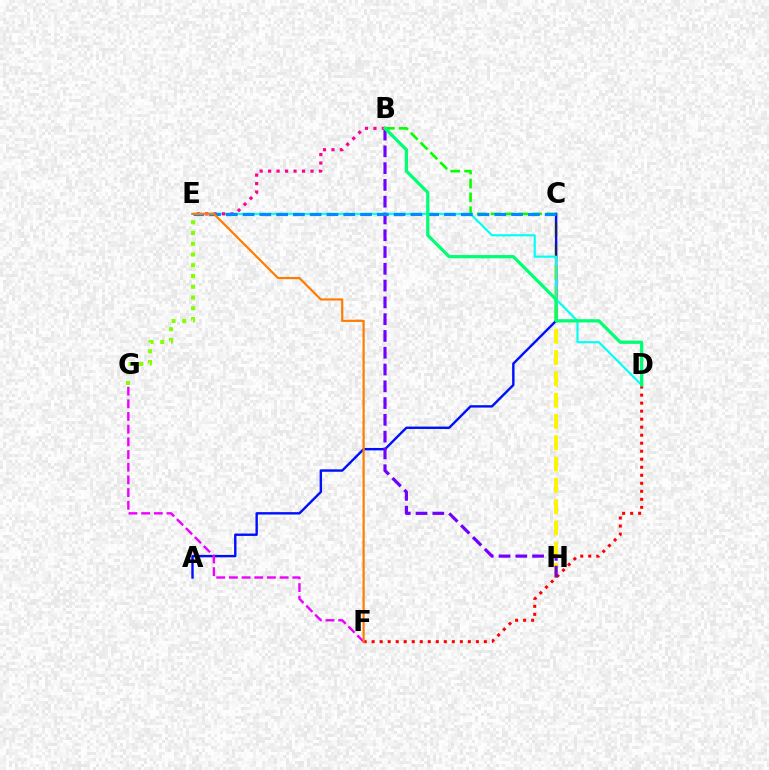{('B', 'C'): [{'color': '#08ff00', 'line_style': 'dashed', 'thickness': 1.88}], ('C', 'H'): [{'color': '#fcf500', 'line_style': 'dashed', 'thickness': 2.89}], ('A', 'C'): [{'color': '#0010ff', 'line_style': 'solid', 'thickness': 1.73}], ('D', 'F'): [{'color': '#ff0000', 'line_style': 'dotted', 'thickness': 2.18}], ('F', 'G'): [{'color': '#ee00ff', 'line_style': 'dashed', 'thickness': 1.72}], ('D', 'E'): [{'color': '#00fff6', 'line_style': 'solid', 'thickness': 1.55}], ('B', 'H'): [{'color': '#7200ff', 'line_style': 'dashed', 'thickness': 2.28}], ('B', 'E'): [{'color': '#ff0094', 'line_style': 'dotted', 'thickness': 2.3}], ('C', 'E'): [{'color': '#008cff', 'line_style': 'dashed', 'thickness': 2.28}], ('E', 'G'): [{'color': '#84ff00', 'line_style': 'dotted', 'thickness': 2.92}], ('B', 'D'): [{'color': '#00ff74', 'line_style': 'solid', 'thickness': 2.34}], ('E', 'F'): [{'color': '#ff7c00', 'line_style': 'solid', 'thickness': 1.57}]}